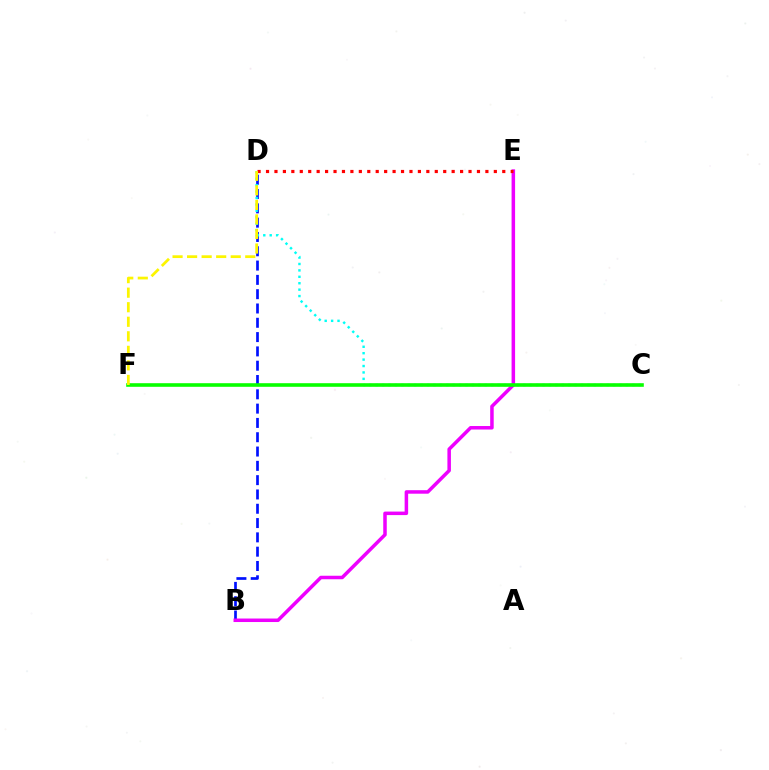{('B', 'D'): [{'color': '#0010ff', 'line_style': 'dashed', 'thickness': 1.94}], ('B', 'E'): [{'color': '#ee00ff', 'line_style': 'solid', 'thickness': 2.53}], ('D', 'E'): [{'color': '#ff0000', 'line_style': 'dotted', 'thickness': 2.29}], ('C', 'D'): [{'color': '#00fff6', 'line_style': 'dotted', 'thickness': 1.74}], ('C', 'F'): [{'color': '#08ff00', 'line_style': 'solid', 'thickness': 2.59}], ('D', 'F'): [{'color': '#fcf500', 'line_style': 'dashed', 'thickness': 1.98}]}